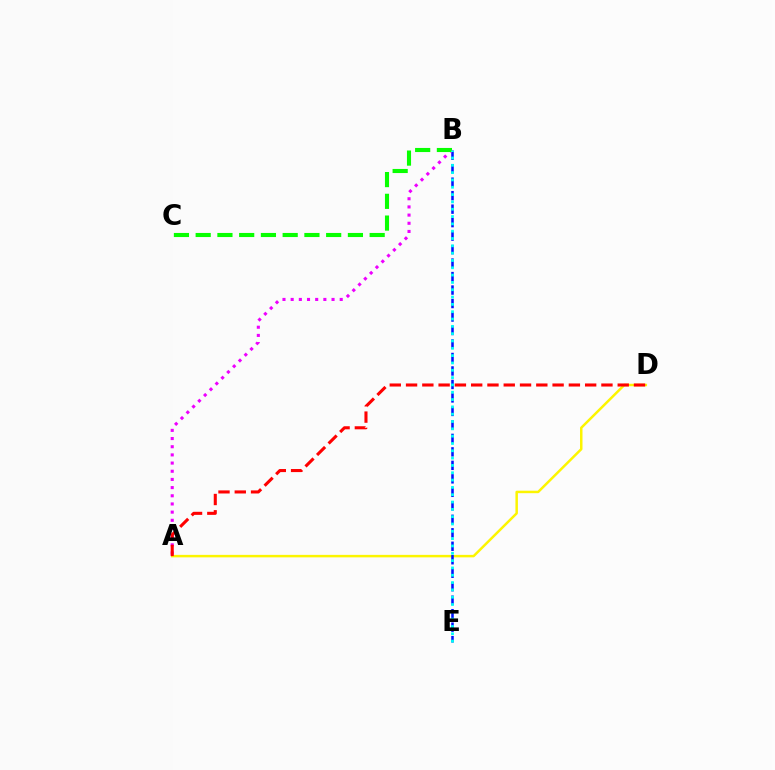{('A', 'D'): [{'color': '#fcf500', 'line_style': 'solid', 'thickness': 1.79}, {'color': '#ff0000', 'line_style': 'dashed', 'thickness': 2.21}], ('B', 'E'): [{'color': '#0010ff', 'line_style': 'dashed', 'thickness': 1.83}, {'color': '#00fff6', 'line_style': 'dotted', 'thickness': 1.99}], ('A', 'B'): [{'color': '#ee00ff', 'line_style': 'dotted', 'thickness': 2.22}], ('B', 'C'): [{'color': '#08ff00', 'line_style': 'dashed', 'thickness': 2.95}]}